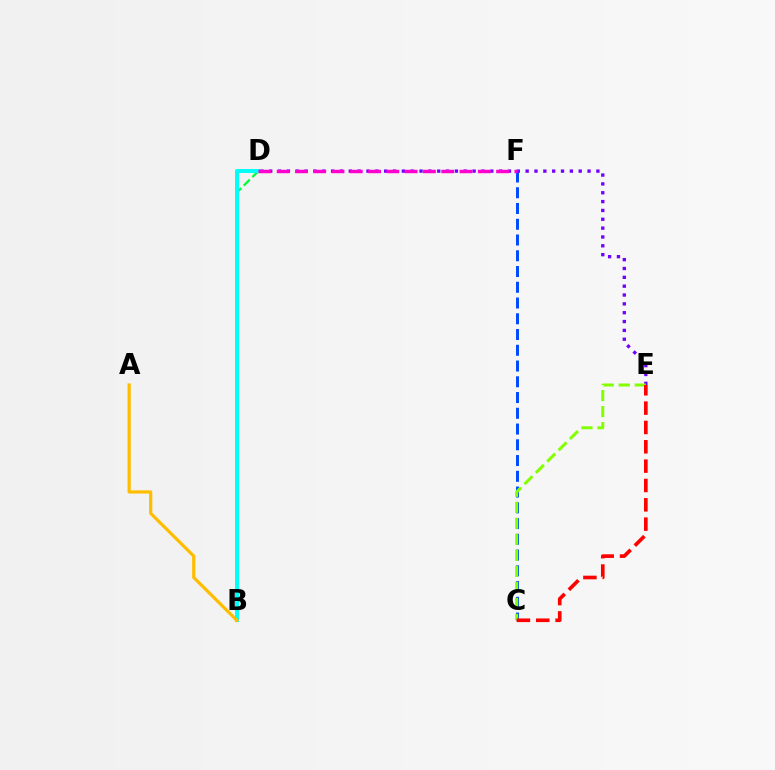{('C', 'F'): [{'color': '#004bff', 'line_style': 'dashed', 'thickness': 2.14}], ('B', 'D'): [{'color': '#00ff39', 'line_style': 'dashed', 'thickness': 1.64}, {'color': '#00fff6', 'line_style': 'solid', 'thickness': 2.86}], ('D', 'E'): [{'color': '#7200ff', 'line_style': 'dotted', 'thickness': 2.4}], ('D', 'F'): [{'color': '#ff00cf', 'line_style': 'dashed', 'thickness': 2.48}], ('C', 'E'): [{'color': '#84ff00', 'line_style': 'dashed', 'thickness': 2.18}, {'color': '#ff0000', 'line_style': 'dashed', 'thickness': 2.63}], ('A', 'B'): [{'color': '#ffbd00', 'line_style': 'solid', 'thickness': 2.3}]}